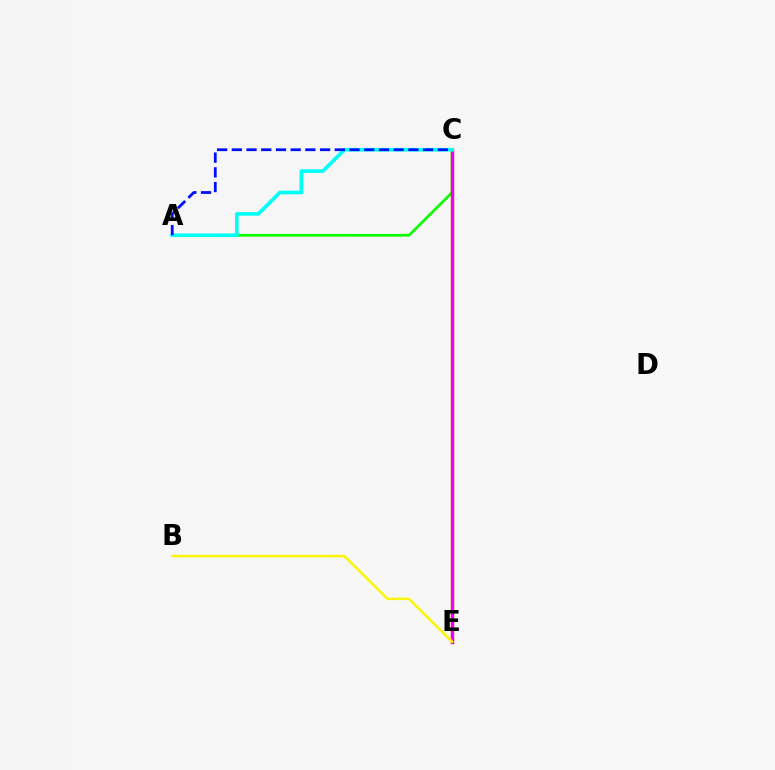{('A', 'C'): [{'color': '#08ff00', 'line_style': 'solid', 'thickness': 1.94}, {'color': '#00fff6', 'line_style': 'solid', 'thickness': 2.63}, {'color': '#0010ff', 'line_style': 'dashed', 'thickness': 2.0}], ('C', 'E'): [{'color': '#ff0000', 'line_style': 'solid', 'thickness': 2.44}, {'color': '#ee00ff', 'line_style': 'solid', 'thickness': 2.02}], ('B', 'E'): [{'color': '#fcf500', 'line_style': 'solid', 'thickness': 1.77}]}